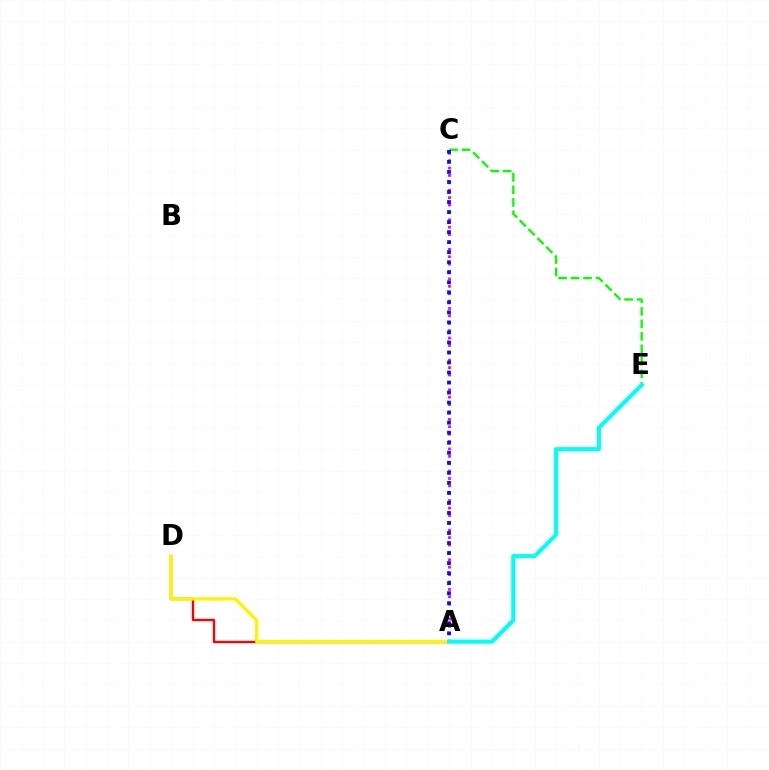{('C', 'E'): [{'color': '#08ff00', 'line_style': 'dashed', 'thickness': 1.7}], ('A', 'D'): [{'color': '#ff0000', 'line_style': 'solid', 'thickness': 1.71}, {'color': '#fcf500', 'line_style': 'solid', 'thickness': 2.38}], ('A', 'C'): [{'color': '#ee00ff', 'line_style': 'dotted', 'thickness': 2.01}, {'color': '#0010ff', 'line_style': 'dotted', 'thickness': 2.72}], ('A', 'E'): [{'color': '#00fff6', 'line_style': 'solid', 'thickness': 2.95}]}